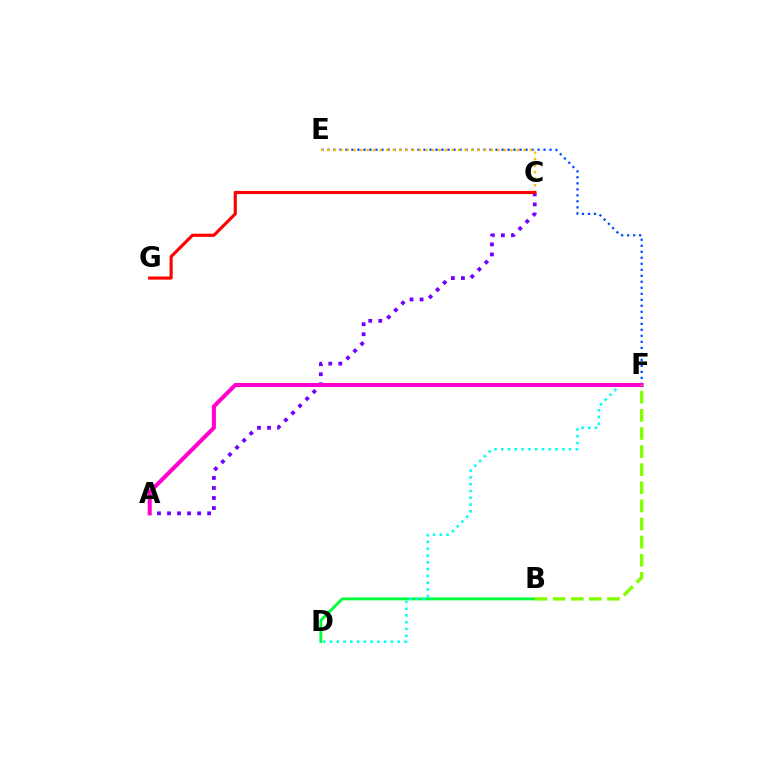{('E', 'F'): [{'color': '#004bff', 'line_style': 'dotted', 'thickness': 1.63}], ('B', 'D'): [{'color': '#00ff39', 'line_style': 'solid', 'thickness': 2.05}], ('D', 'F'): [{'color': '#00fff6', 'line_style': 'dotted', 'thickness': 1.84}], ('C', 'E'): [{'color': '#ffbd00', 'line_style': 'dotted', 'thickness': 1.78}], ('A', 'C'): [{'color': '#7200ff', 'line_style': 'dotted', 'thickness': 2.73}], ('A', 'F'): [{'color': '#ff00cf', 'line_style': 'solid', 'thickness': 2.92}], ('B', 'F'): [{'color': '#84ff00', 'line_style': 'dashed', 'thickness': 2.46}], ('C', 'G'): [{'color': '#ff0000', 'line_style': 'solid', 'thickness': 2.25}]}